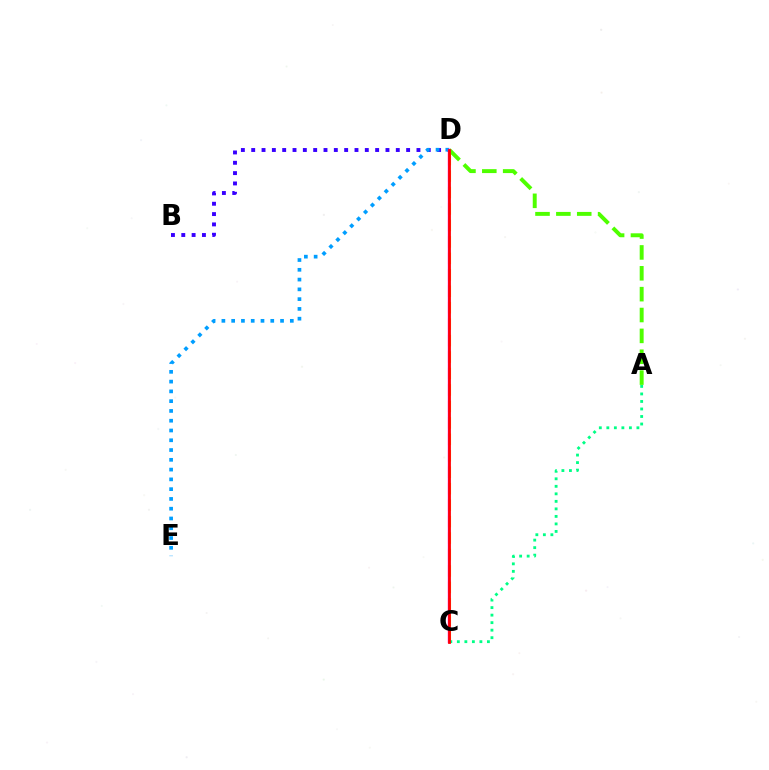{('C', 'D'): [{'color': '#ffd500', 'line_style': 'dashed', 'thickness': 2.24}, {'color': '#ff00ed', 'line_style': 'solid', 'thickness': 1.72}, {'color': '#ff0000', 'line_style': 'solid', 'thickness': 1.98}], ('A', 'C'): [{'color': '#00ff86', 'line_style': 'dotted', 'thickness': 2.04}], ('B', 'D'): [{'color': '#3700ff', 'line_style': 'dotted', 'thickness': 2.81}], ('D', 'E'): [{'color': '#009eff', 'line_style': 'dotted', 'thickness': 2.66}], ('A', 'D'): [{'color': '#4fff00', 'line_style': 'dashed', 'thickness': 2.83}]}